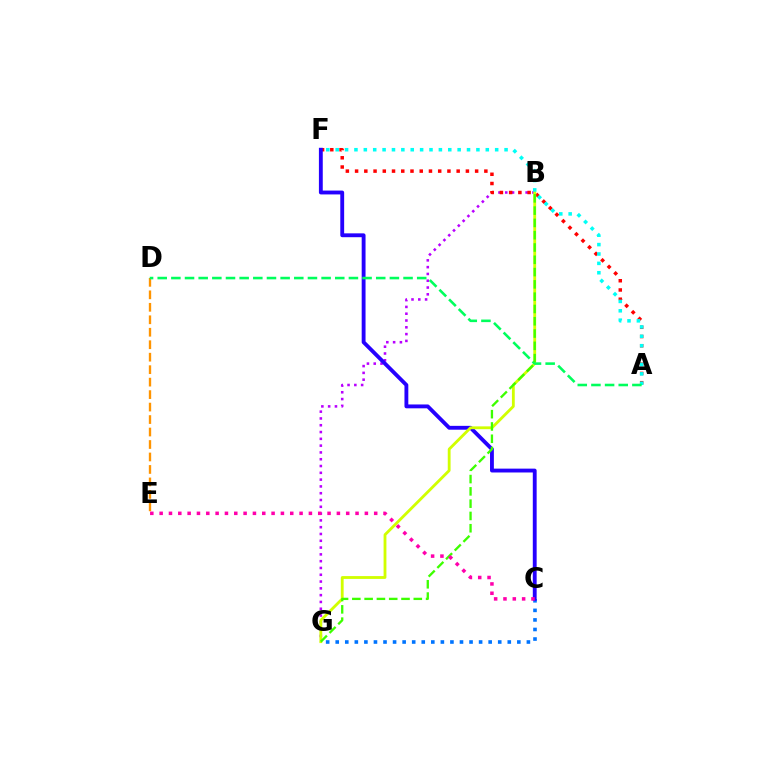{('B', 'G'): [{'color': '#b900ff', 'line_style': 'dotted', 'thickness': 1.85}, {'color': '#d1ff00', 'line_style': 'solid', 'thickness': 2.03}, {'color': '#3dff00', 'line_style': 'dashed', 'thickness': 1.67}], ('A', 'F'): [{'color': '#ff0000', 'line_style': 'dotted', 'thickness': 2.51}, {'color': '#00fff6', 'line_style': 'dotted', 'thickness': 2.55}], ('C', 'G'): [{'color': '#0074ff', 'line_style': 'dotted', 'thickness': 2.6}], ('C', 'F'): [{'color': '#2500ff', 'line_style': 'solid', 'thickness': 2.77}], ('D', 'E'): [{'color': '#ff9400', 'line_style': 'dashed', 'thickness': 1.69}], ('A', 'D'): [{'color': '#00ff5c', 'line_style': 'dashed', 'thickness': 1.86}], ('C', 'E'): [{'color': '#ff00ac', 'line_style': 'dotted', 'thickness': 2.53}]}